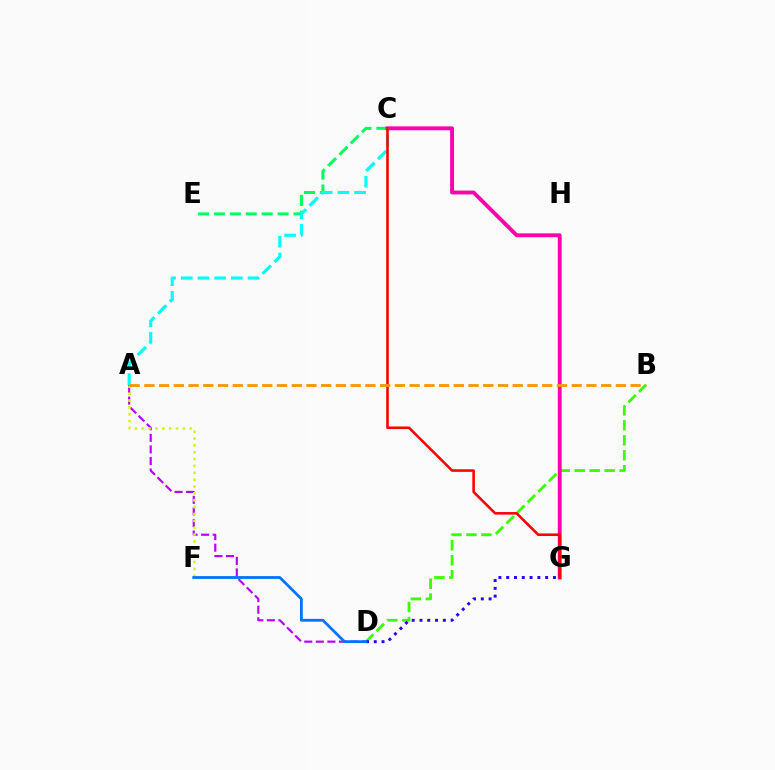{('B', 'D'): [{'color': '#3dff00', 'line_style': 'dashed', 'thickness': 2.03}], ('A', 'D'): [{'color': '#b900ff', 'line_style': 'dashed', 'thickness': 1.57}], ('C', 'E'): [{'color': '#00ff5c', 'line_style': 'dashed', 'thickness': 2.16}], ('A', 'F'): [{'color': '#d1ff00', 'line_style': 'dotted', 'thickness': 1.86}], ('C', 'G'): [{'color': '#ff00ac', 'line_style': 'solid', 'thickness': 2.8}, {'color': '#ff0000', 'line_style': 'solid', 'thickness': 1.86}], ('A', 'C'): [{'color': '#00fff6', 'line_style': 'dashed', 'thickness': 2.27}], ('D', 'G'): [{'color': '#2500ff', 'line_style': 'dotted', 'thickness': 2.12}], ('D', 'F'): [{'color': '#0074ff', 'line_style': 'solid', 'thickness': 2.01}], ('A', 'B'): [{'color': '#ff9400', 'line_style': 'dashed', 'thickness': 2.0}]}